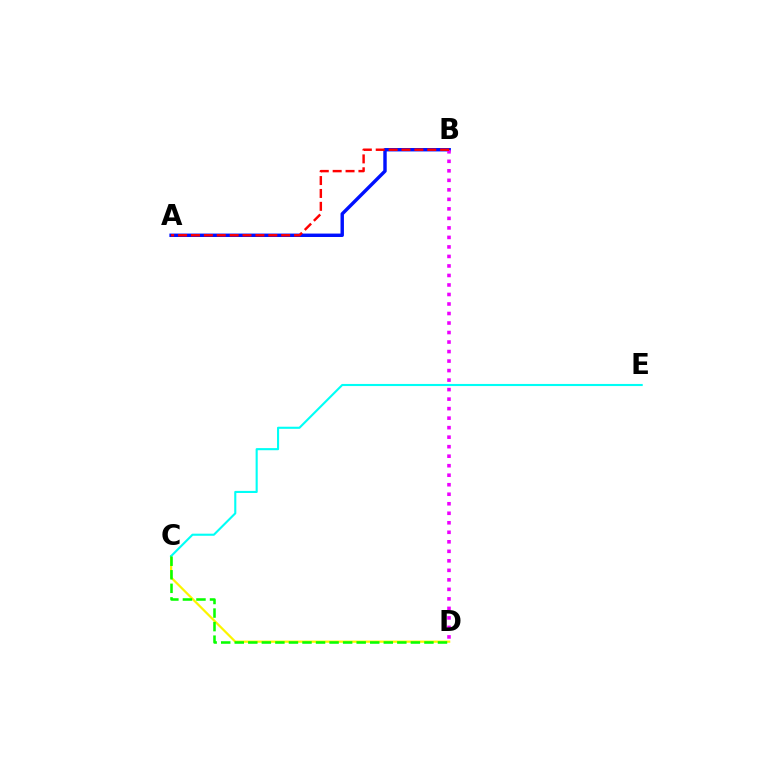{('C', 'D'): [{'color': '#fcf500', 'line_style': 'solid', 'thickness': 1.6}, {'color': '#08ff00', 'line_style': 'dashed', 'thickness': 1.84}], ('C', 'E'): [{'color': '#00fff6', 'line_style': 'solid', 'thickness': 1.52}], ('A', 'B'): [{'color': '#0010ff', 'line_style': 'solid', 'thickness': 2.46}, {'color': '#ff0000', 'line_style': 'dashed', 'thickness': 1.75}], ('B', 'D'): [{'color': '#ee00ff', 'line_style': 'dotted', 'thickness': 2.58}]}